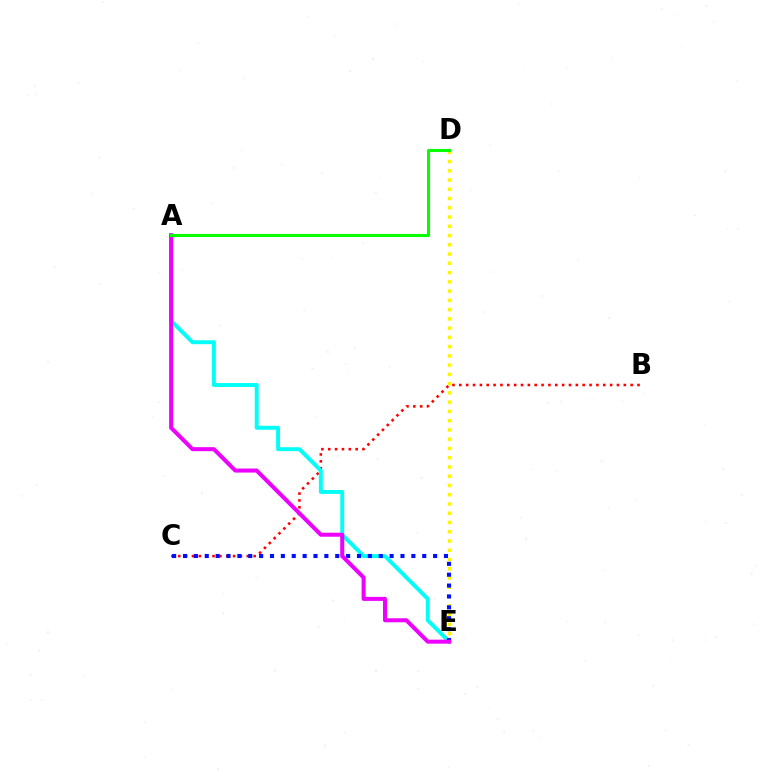{('D', 'E'): [{'color': '#fcf500', 'line_style': 'dotted', 'thickness': 2.51}], ('B', 'C'): [{'color': '#ff0000', 'line_style': 'dotted', 'thickness': 1.86}], ('A', 'E'): [{'color': '#00fff6', 'line_style': 'solid', 'thickness': 2.82}, {'color': '#ee00ff', 'line_style': 'solid', 'thickness': 2.9}], ('C', 'E'): [{'color': '#0010ff', 'line_style': 'dotted', 'thickness': 2.95}], ('A', 'D'): [{'color': '#08ff00', 'line_style': 'solid', 'thickness': 2.22}]}